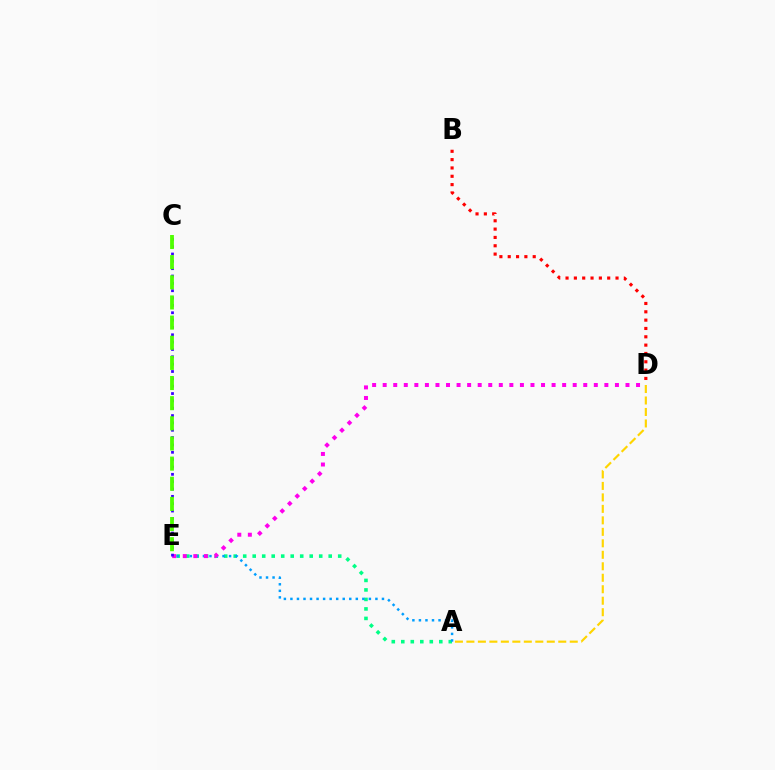{('A', 'E'): [{'color': '#00ff86', 'line_style': 'dotted', 'thickness': 2.58}, {'color': '#009eff', 'line_style': 'dotted', 'thickness': 1.78}], ('D', 'E'): [{'color': '#ff00ed', 'line_style': 'dotted', 'thickness': 2.87}], ('A', 'D'): [{'color': '#ffd500', 'line_style': 'dashed', 'thickness': 1.56}], ('C', 'E'): [{'color': '#3700ff', 'line_style': 'dotted', 'thickness': 2.0}, {'color': '#4fff00', 'line_style': 'dashed', 'thickness': 2.74}], ('B', 'D'): [{'color': '#ff0000', 'line_style': 'dotted', 'thickness': 2.26}]}